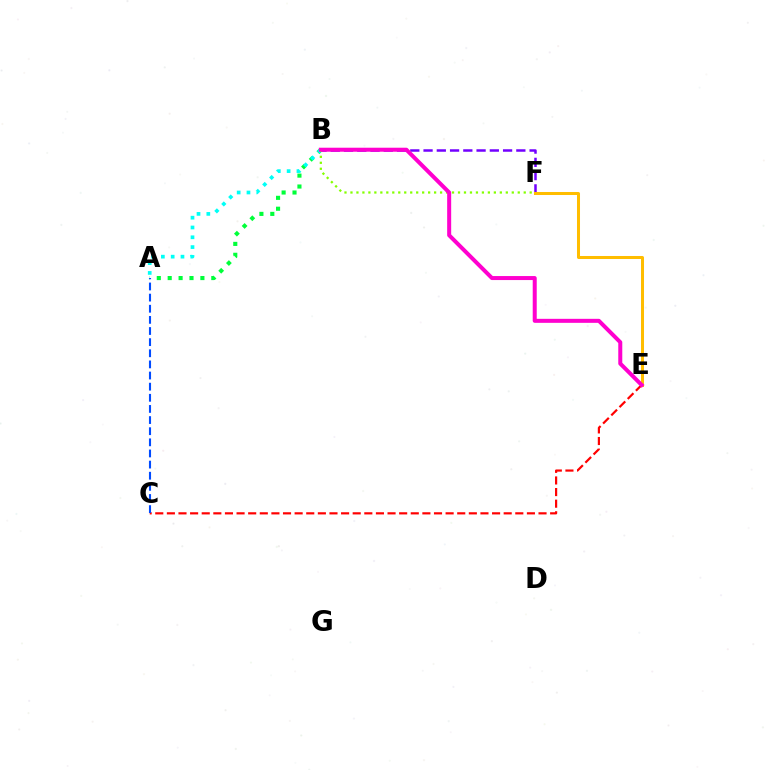{('C', 'E'): [{'color': '#ff0000', 'line_style': 'dashed', 'thickness': 1.58}], ('B', 'F'): [{'color': '#7200ff', 'line_style': 'dashed', 'thickness': 1.8}, {'color': '#84ff00', 'line_style': 'dotted', 'thickness': 1.62}], ('A', 'B'): [{'color': '#00ff39', 'line_style': 'dotted', 'thickness': 2.96}, {'color': '#00fff6', 'line_style': 'dotted', 'thickness': 2.66}], ('E', 'F'): [{'color': '#ffbd00', 'line_style': 'solid', 'thickness': 2.17}], ('A', 'C'): [{'color': '#004bff', 'line_style': 'dashed', 'thickness': 1.51}], ('B', 'E'): [{'color': '#ff00cf', 'line_style': 'solid', 'thickness': 2.89}]}